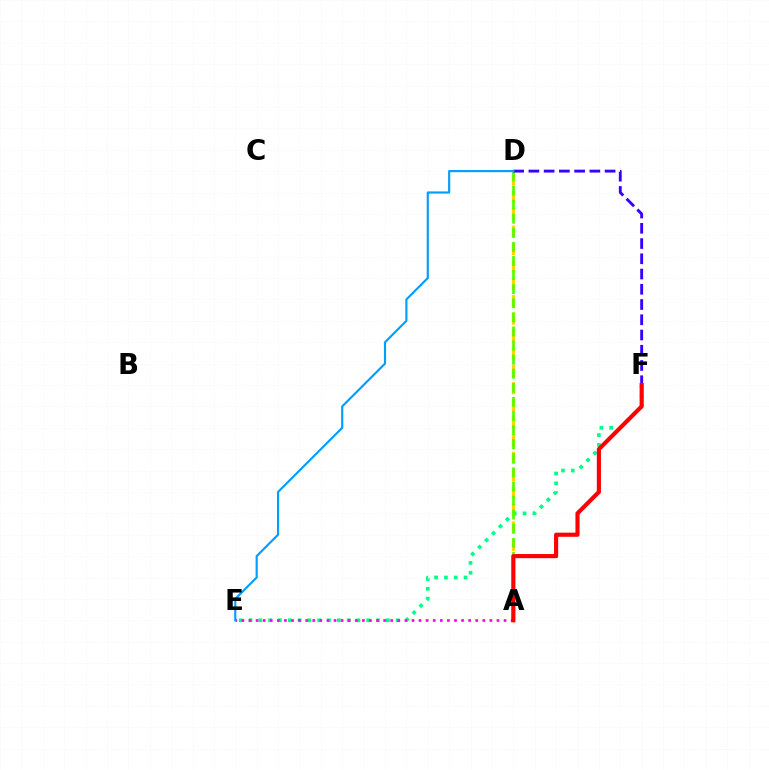{('A', 'D'): [{'color': '#ffd500', 'line_style': 'dashed', 'thickness': 2.36}, {'color': '#4fff00', 'line_style': 'dashed', 'thickness': 1.91}], ('E', 'F'): [{'color': '#00ff86', 'line_style': 'dotted', 'thickness': 2.67}], ('A', 'E'): [{'color': '#ff00ed', 'line_style': 'dotted', 'thickness': 1.93}], ('D', 'F'): [{'color': '#3700ff', 'line_style': 'dashed', 'thickness': 2.07}], ('D', 'E'): [{'color': '#009eff', 'line_style': 'solid', 'thickness': 1.55}], ('A', 'F'): [{'color': '#ff0000', 'line_style': 'solid', 'thickness': 2.98}]}